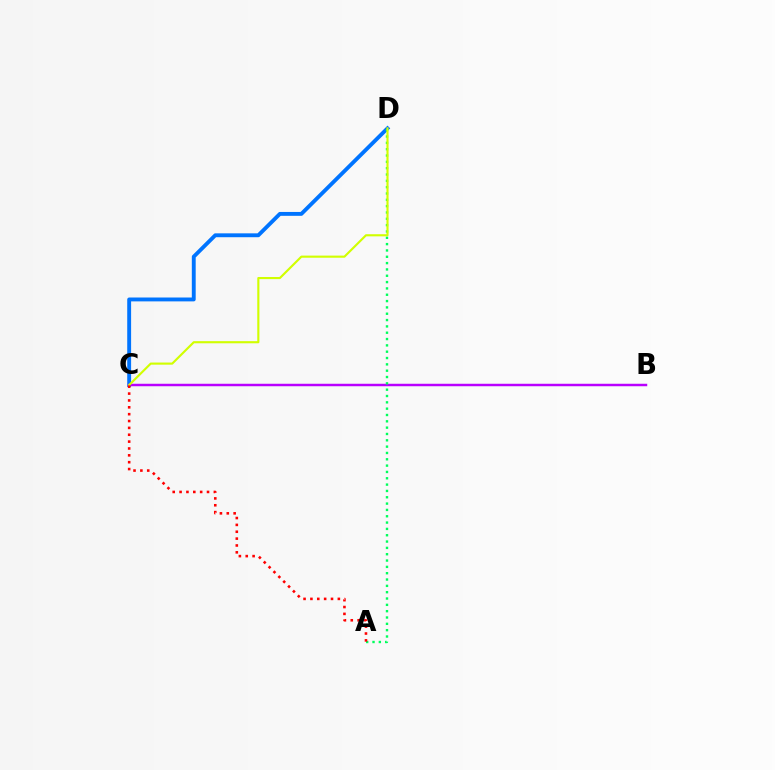{('C', 'D'): [{'color': '#0074ff', 'line_style': 'solid', 'thickness': 2.79}, {'color': '#d1ff00', 'line_style': 'solid', 'thickness': 1.54}], ('B', 'C'): [{'color': '#b900ff', 'line_style': 'solid', 'thickness': 1.78}], ('A', 'D'): [{'color': '#00ff5c', 'line_style': 'dotted', 'thickness': 1.72}], ('A', 'C'): [{'color': '#ff0000', 'line_style': 'dotted', 'thickness': 1.86}]}